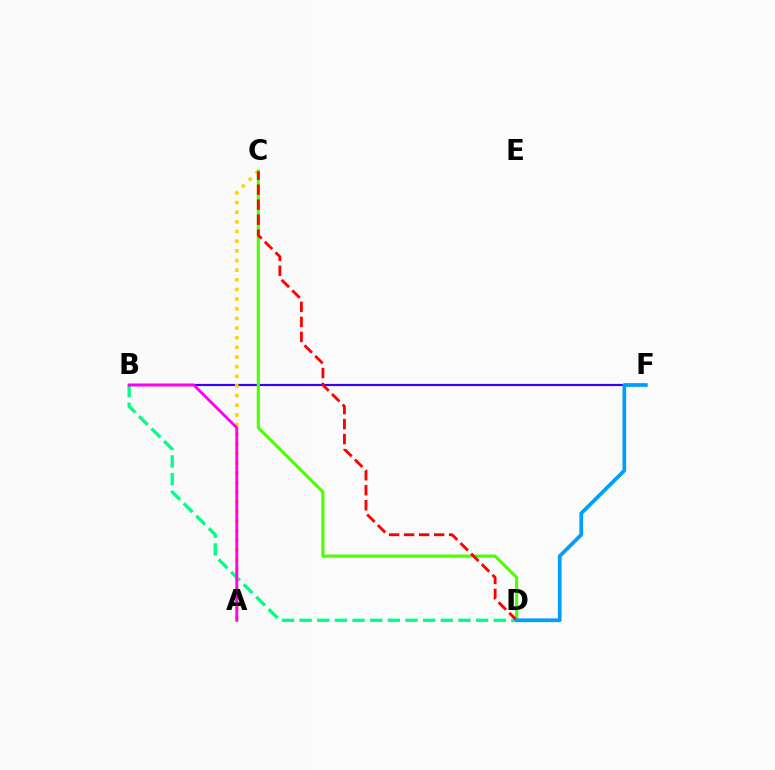{('B', 'D'): [{'color': '#00ff86', 'line_style': 'dashed', 'thickness': 2.4}], ('B', 'F'): [{'color': '#3700ff', 'line_style': 'solid', 'thickness': 1.56}], ('C', 'D'): [{'color': '#4fff00', 'line_style': 'solid', 'thickness': 2.26}, {'color': '#ff0000', 'line_style': 'dashed', 'thickness': 2.04}], ('A', 'C'): [{'color': '#ffd500', 'line_style': 'dotted', 'thickness': 2.62}], ('A', 'B'): [{'color': '#ff00ed', 'line_style': 'solid', 'thickness': 2.08}], ('D', 'F'): [{'color': '#009eff', 'line_style': 'solid', 'thickness': 2.68}]}